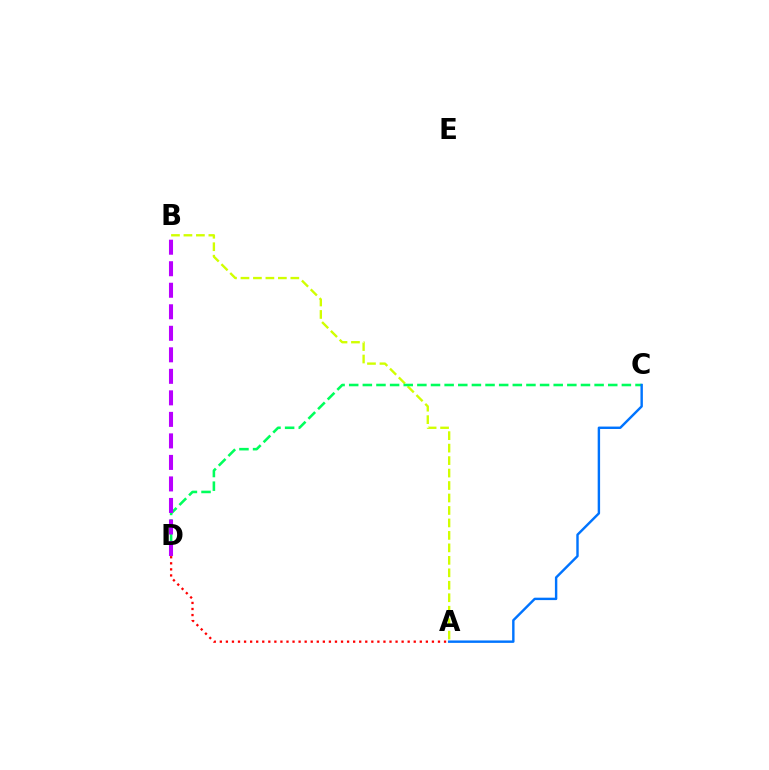{('A', 'B'): [{'color': '#d1ff00', 'line_style': 'dashed', 'thickness': 1.69}], ('C', 'D'): [{'color': '#00ff5c', 'line_style': 'dashed', 'thickness': 1.85}], ('B', 'D'): [{'color': '#b900ff', 'line_style': 'dashed', 'thickness': 2.92}], ('A', 'D'): [{'color': '#ff0000', 'line_style': 'dotted', 'thickness': 1.65}], ('A', 'C'): [{'color': '#0074ff', 'line_style': 'solid', 'thickness': 1.74}]}